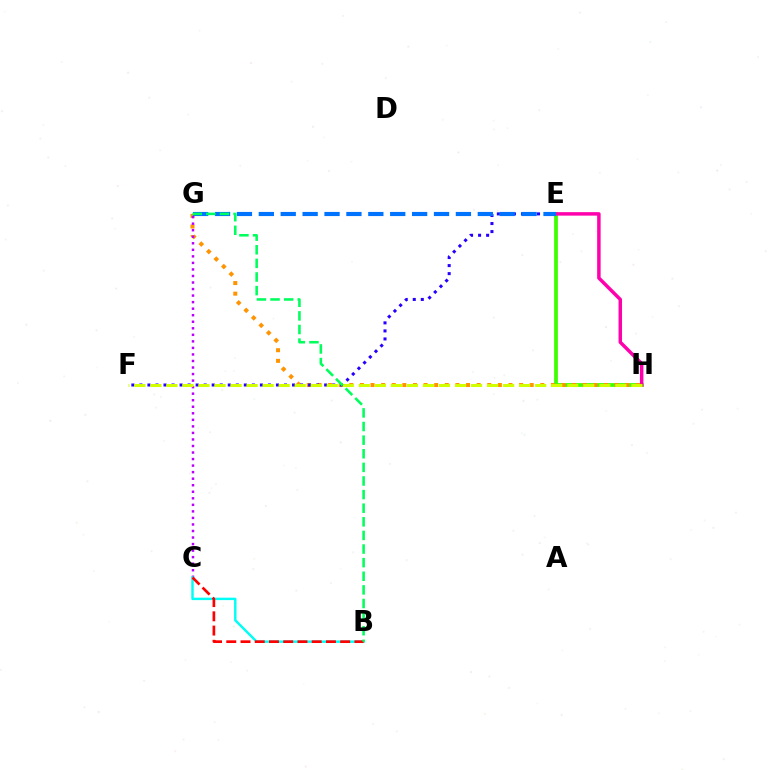{('E', 'H'): [{'color': '#3dff00', 'line_style': 'solid', 'thickness': 2.71}, {'color': '#ff00ac', 'line_style': 'solid', 'thickness': 2.5}], ('G', 'H'): [{'color': '#ff9400', 'line_style': 'dotted', 'thickness': 2.88}], ('C', 'G'): [{'color': '#b900ff', 'line_style': 'dotted', 'thickness': 1.78}], ('E', 'F'): [{'color': '#2500ff', 'line_style': 'dotted', 'thickness': 2.18}], ('F', 'H'): [{'color': '#d1ff00', 'line_style': 'dashed', 'thickness': 2.18}], ('B', 'C'): [{'color': '#00fff6', 'line_style': 'solid', 'thickness': 1.75}, {'color': '#ff0000', 'line_style': 'dashed', 'thickness': 1.93}], ('E', 'G'): [{'color': '#0074ff', 'line_style': 'dashed', 'thickness': 2.97}], ('B', 'G'): [{'color': '#00ff5c', 'line_style': 'dashed', 'thickness': 1.85}]}